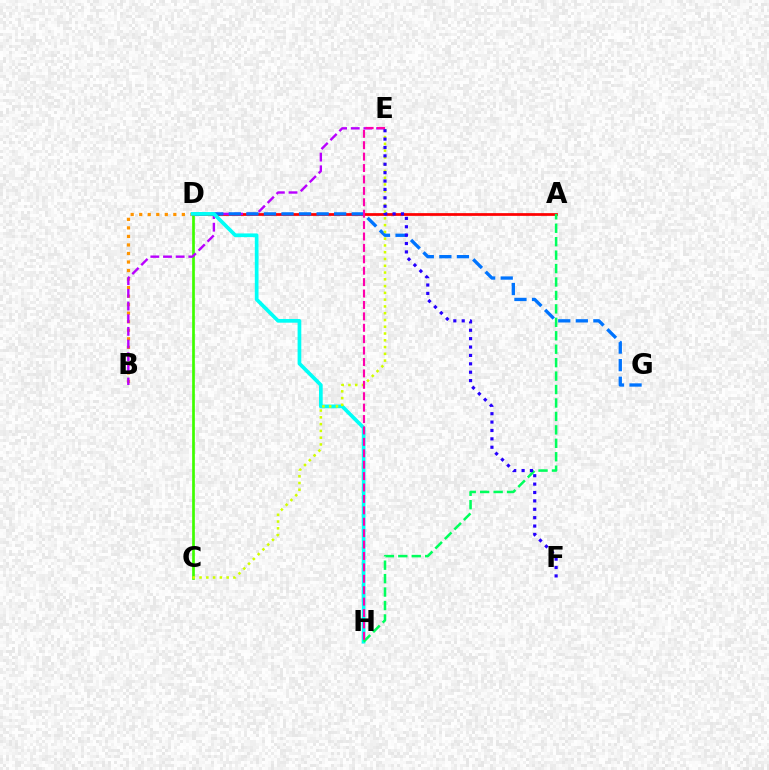{('B', 'D'): [{'color': '#ff9400', 'line_style': 'dotted', 'thickness': 2.32}], ('C', 'D'): [{'color': '#3dff00', 'line_style': 'solid', 'thickness': 1.94}], ('A', 'D'): [{'color': '#ff0000', 'line_style': 'solid', 'thickness': 1.97}], ('B', 'E'): [{'color': '#b900ff', 'line_style': 'dashed', 'thickness': 1.72}], ('D', 'G'): [{'color': '#0074ff', 'line_style': 'dashed', 'thickness': 2.39}], ('D', 'H'): [{'color': '#00fff6', 'line_style': 'solid', 'thickness': 2.67}], ('C', 'E'): [{'color': '#d1ff00', 'line_style': 'dotted', 'thickness': 1.84}], ('A', 'H'): [{'color': '#00ff5c', 'line_style': 'dashed', 'thickness': 1.83}], ('E', 'F'): [{'color': '#2500ff', 'line_style': 'dotted', 'thickness': 2.28}], ('E', 'H'): [{'color': '#ff00ac', 'line_style': 'dashed', 'thickness': 1.55}]}